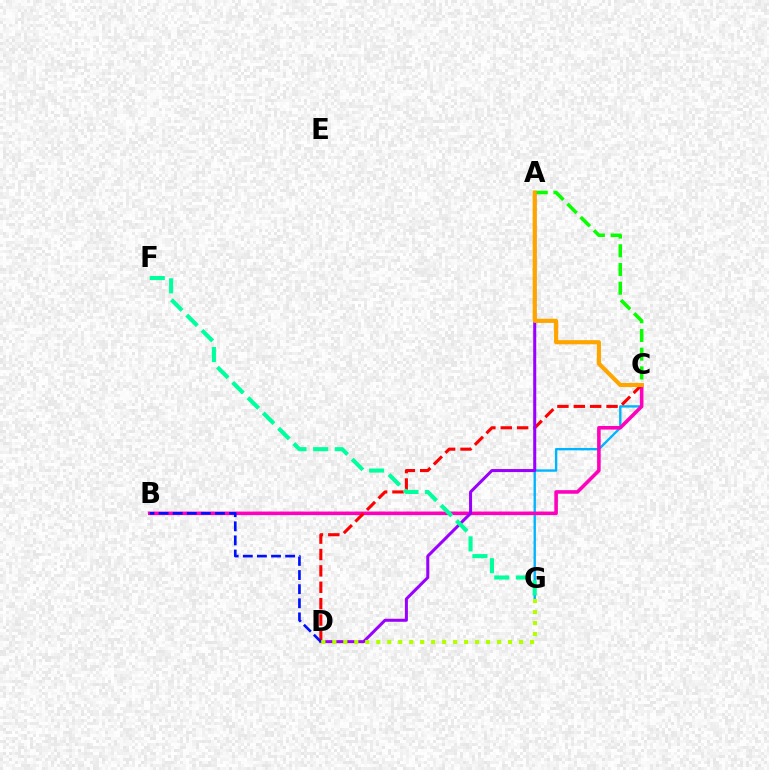{('C', 'G'): [{'color': '#00b5ff', 'line_style': 'solid', 'thickness': 1.71}], ('B', 'C'): [{'color': '#ff00bd', 'line_style': 'solid', 'thickness': 2.57}], ('C', 'D'): [{'color': '#ff0000', 'line_style': 'dashed', 'thickness': 2.22}], ('A', 'C'): [{'color': '#08ff00', 'line_style': 'dashed', 'thickness': 2.54}, {'color': '#ffa500', 'line_style': 'solid', 'thickness': 2.99}], ('A', 'D'): [{'color': '#9b00ff', 'line_style': 'solid', 'thickness': 2.18}], ('F', 'G'): [{'color': '#00ff9d', 'line_style': 'dashed', 'thickness': 2.94}], ('B', 'D'): [{'color': '#0010ff', 'line_style': 'dashed', 'thickness': 1.92}], ('D', 'G'): [{'color': '#b3ff00', 'line_style': 'dotted', 'thickness': 2.98}]}